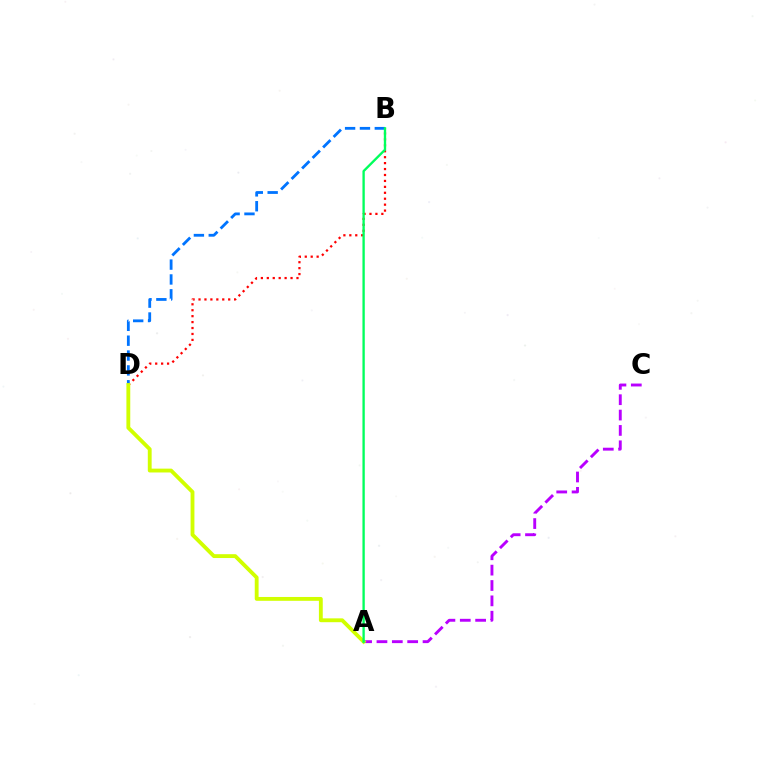{('B', 'D'): [{'color': '#ff0000', 'line_style': 'dotted', 'thickness': 1.61}, {'color': '#0074ff', 'line_style': 'dashed', 'thickness': 2.02}], ('A', 'C'): [{'color': '#b900ff', 'line_style': 'dashed', 'thickness': 2.09}], ('A', 'D'): [{'color': '#d1ff00', 'line_style': 'solid', 'thickness': 2.77}], ('A', 'B'): [{'color': '#00ff5c', 'line_style': 'solid', 'thickness': 1.69}]}